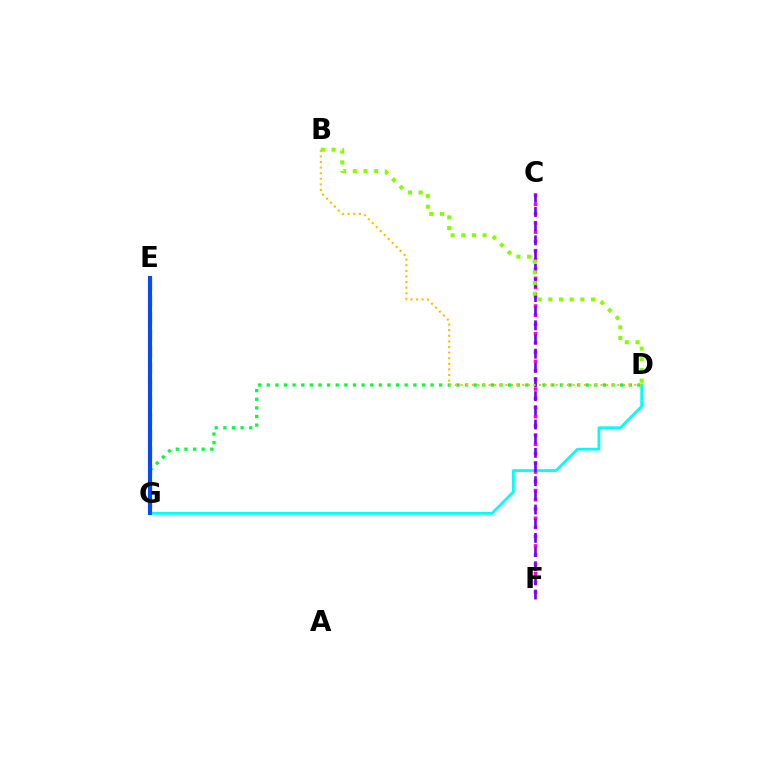{('C', 'F'): [{'color': '#ff00cf', 'line_style': 'dotted', 'thickness': 2.51}, {'color': '#7200ff', 'line_style': 'dashed', 'thickness': 1.92}], ('E', 'G'): [{'color': '#ff0000', 'line_style': 'dashed', 'thickness': 2.29}, {'color': '#004bff', 'line_style': 'solid', 'thickness': 2.95}], ('D', 'G'): [{'color': '#00fff6', 'line_style': 'solid', 'thickness': 2.0}, {'color': '#00ff39', 'line_style': 'dotted', 'thickness': 2.34}], ('B', 'D'): [{'color': '#ffbd00', 'line_style': 'dotted', 'thickness': 1.52}, {'color': '#84ff00', 'line_style': 'dotted', 'thickness': 2.9}]}